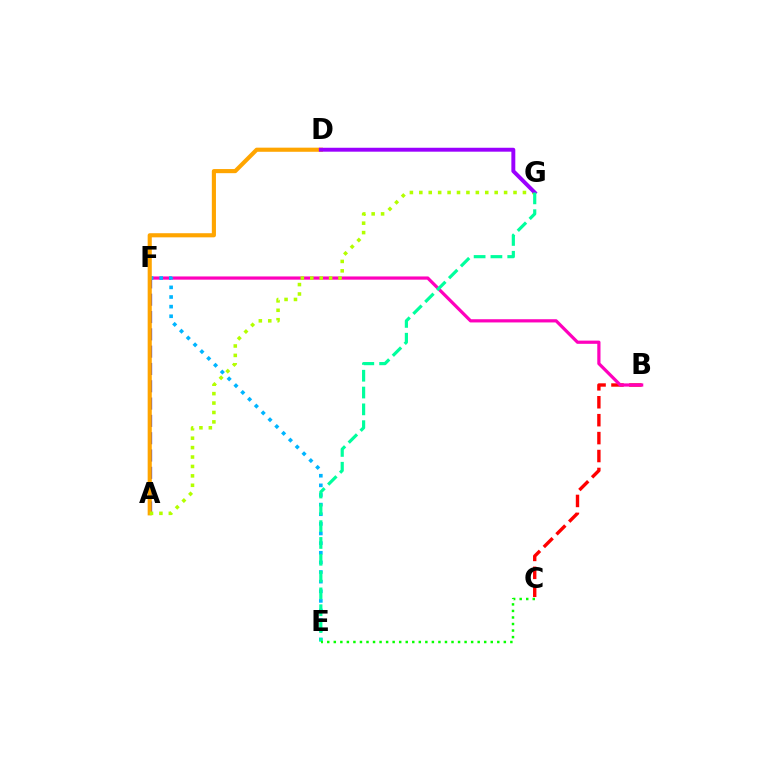{('B', 'C'): [{'color': '#ff0000', 'line_style': 'dashed', 'thickness': 2.44}], ('B', 'F'): [{'color': '#ff00bd', 'line_style': 'solid', 'thickness': 2.31}], ('A', 'F'): [{'color': '#0010ff', 'line_style': 'dashed', 'thickness': 2.35}], ('E', 'F'): [{'color': '#00b5ff', 'line_style': 'dotted', 'thickness': 2.62}], ('A', 'D'): [{'color': '#ffa500', 'line_style': 'solid', 'thickness': 2.97}], ('A', 'G'): [{'color': '#b3ff00', 'line_style': 'dotted', 'thickness': 2.56}], ('D', 'G'): [{'color': '#9b00ff', 'line_style': 'solid', 'thickness': 2.83}], ('E', 'G'): [{'color': '#00ff9d', 'line_style': 'dashed', 'thickness': 2.28}], ('C', 'E'): [{'color': '#08ff00', 'line_style': 'dotted', 'thickness': 1.78}]}